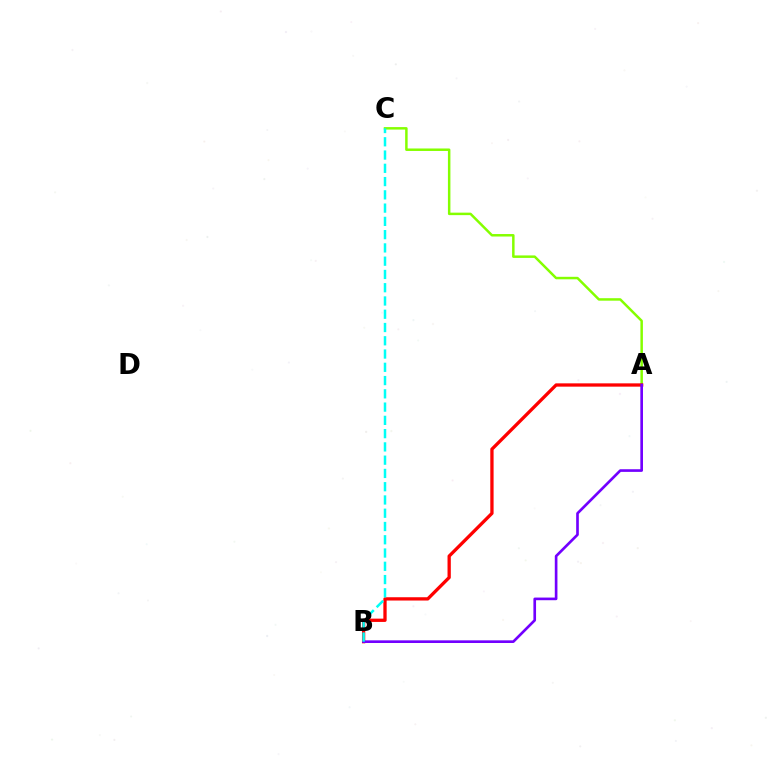{('A', 'C'): [{'color': '#84ff00', 'line_style': 'solid', 'thickness': 1.79}], ('A', 'B'): [{'color': '#ff0000', 'line_style': 'solid', 'thickness': 2.37}, {'color': '#7200ff', 'line_style': 'solid', 'thickness': 1.91}], ('B', 'C'): [{'color': '#00fff6', 'line_style': 'dashed', 'thickness': 1.8}]}